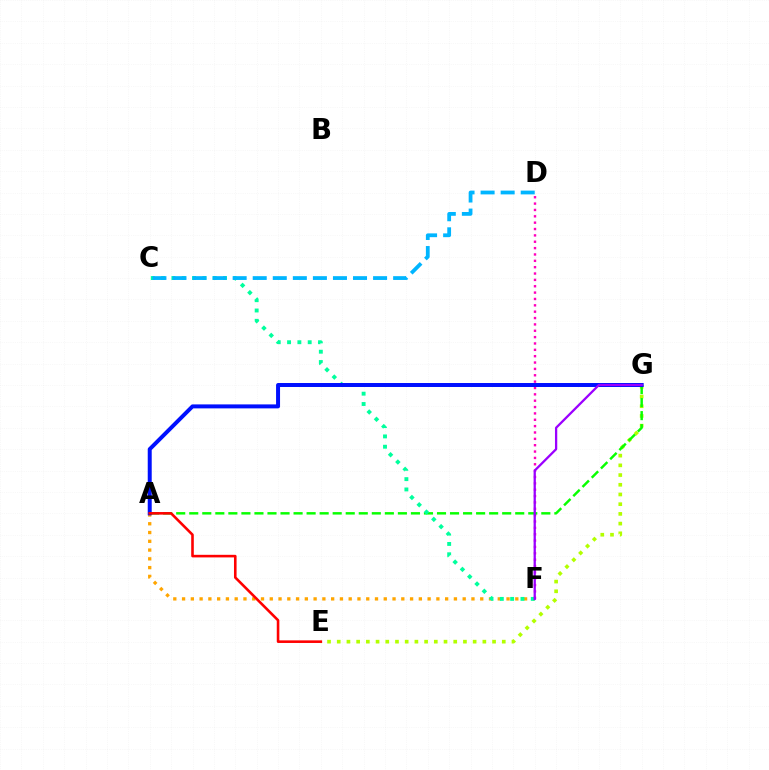{('D', 'F'): [{'color': '#ff00bd', 'line_style': 'dotted', 'thickness': 1.73}], ('E', 'G'): [{'color': '#b3ff00', 'line_style': 'dotted', 'thickness': 2.64}], ('A', 'F'): [{'color': '#ffa500', 'line_style': 'dotted', 'thickness': 2.38}], ('A', 'G'): [{'color': '#08ff00', 'line_style': 'dashed', 'thickness': 1.77}, {'color': '#0010ff', 'line_style': 'solid', 'thickness': 2.86}], ('C', 'F'): [{'color': '#00ff9d', 'line_style': 'dotted', 'thickness': 2.8}], ('A', 'E'): [{'color': '#ff0000', 'line_style': 'solid', 'thickness': 1.87}], ('F', 'G'): [{'color': '#9b00ff', 'line_style': 'solid', 'thickness': 1.64}], ('C', 'D'): [{'color': '#00b5ff', 'line_style': 'dashed', 'thickness': 2.73}]}